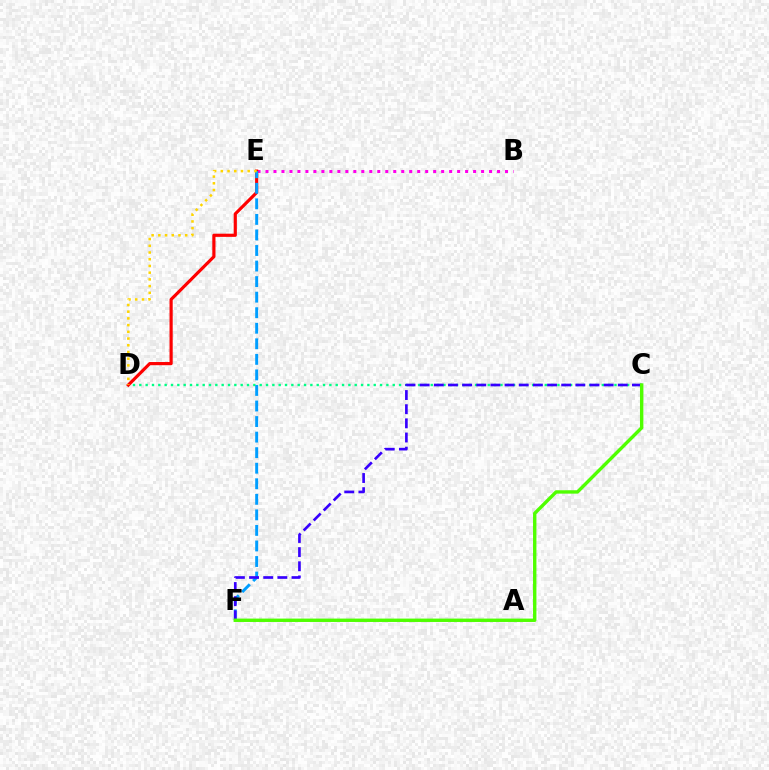{('C', 'D'): [{'color': '#00ff86', 'line_style': 'dotted', 'thickness': 1.72}], ('B', 'E'): [{'color': '#ff00ed', 'line_style': 'dotted', 'thickness': 2.17}], ('D', 'E'): [{'color': '#ff0000', 'line_style': 'solid', 'thickness': 2.28}, {'color': '#ffd500', 'line_style': 'dotted', 'thickness': 1.82}], ('E', 'F'): [{'color': '#009eff', 'line_style': 'dashed', 'thickness': 2.11}], ('C', 'F'): [{'color': '#3700ff', 'line_style': 'dashed', 'thickness': 1.92}, {'color': '#4fff00', 'line_style': 'solid', 'thickness': 2.44}]}